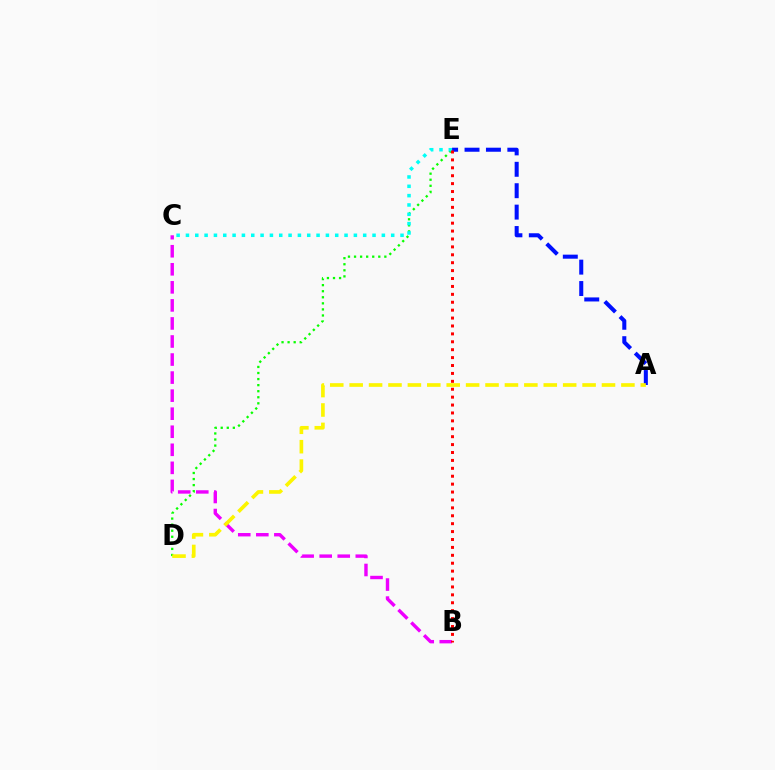{('D', 'E'): [{'color': '#08ff00', 'line_style': 'dotted', 'thickness': 1.65}], ('C', 'E'): [{'color': '#00fff6', 'line_style': 'dotted', 'thickness': 2.53}], ('B', 'C'): [{'color': '#ee00ff', 'line_style': 'dashed', 'thickness': 2.45}], ('A', 'E'): [{'color': '#0010ff', 'line_style': 'dashed', 'thickness': 2.91}], ('B', 'E'): [{'color': '#ff0000', 'line_style': 'dotted', 'thickness': 2.15}], ('A', 'D'): [{'color': '#fcf500', 'line_style': 'dashed', 'thickness': 2.64}]}